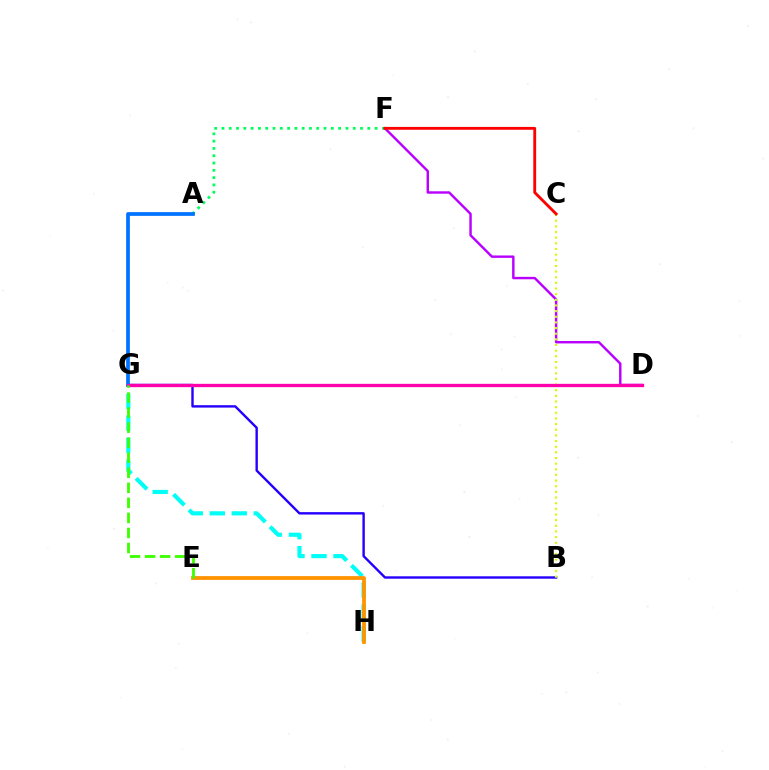{('B', 'G'): [{'color': '#2500ff', 'line_style': 'solid', 'thickness': 1.73}], ('G', 'H'): [{'color': '#00fff6', 'line_style': 'dashed', 'thickness': 2.99}], ('A', 'F'): [{'color': '#00ff5c', 'line_style': 'dotted', 'thickness': 1.98}], ('D', 'F'): [{'color': '#b900ff', 'line_style': 'solid', 'thickness': 1.74}], ('A', 'G'): [{'color': '#0074ff', 'line_style': 'solid', 'thickness': 2.69}], ('B', 'C'): [{'color': '#d1ff00', 'line_style': 'dotted', 'thickness': 1.53}], ('E', 'H'): [{'color': '#ff9400', 'line_style': 'solid', 'thickness': 2.74}], ('C', 'F'): [{'color': '#ff0000', 'line_style': 'solid', 'thickness': 2.05}], ('D', 'G'): [{'color': '#ff00ac', 'line_style': 'solid', 'thickness': 2.39}], ('E', 'G'): [{'color': '#3dff00', 'line_style': 'dashed', 'thickness': 2.04}]}